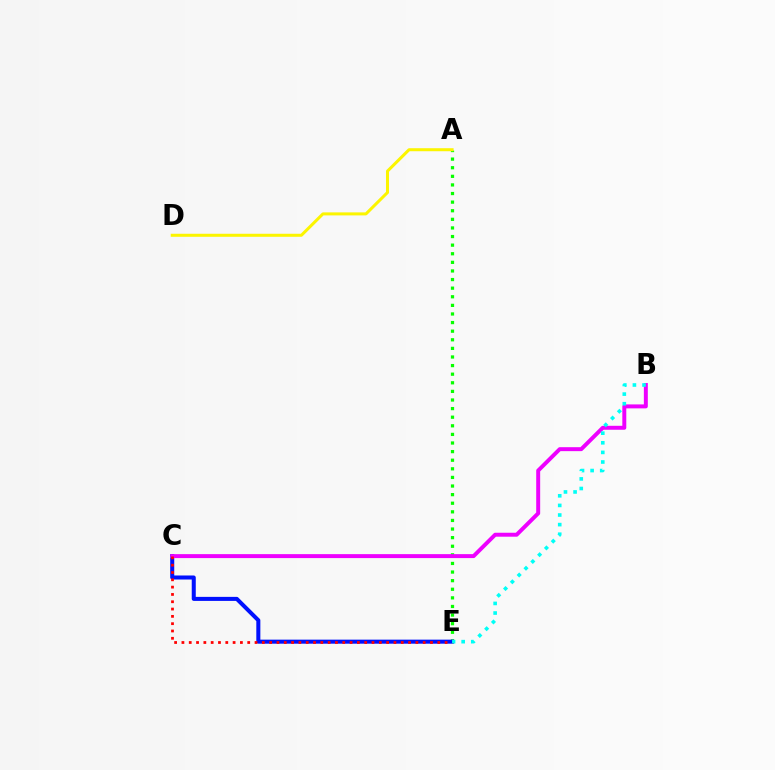{('A', 'E'): [{'color': '#08ff00', 'line_style': 'dotted', 'thickness': 2.34}], ('C', 'E'): [{'color': '#0010ff', 'line_style': 'solid', 'thickness': 2.91}, {'color': '#ff0000', 'line_style': 'dotted', 'thickness': 1.99}], ('B', 'C'): [{'color': '#ee00ff', 'line_style': 'solid', 'thickness': 2.85}], ('A', 'D'): [{'color': '#fcf500', 'line_style': 'solid', 'thickness': 2.18}], ('B', 'E'): [{'color': '#00fff6', 'line_style': 'dotted', 'thickness': 2.61}]}